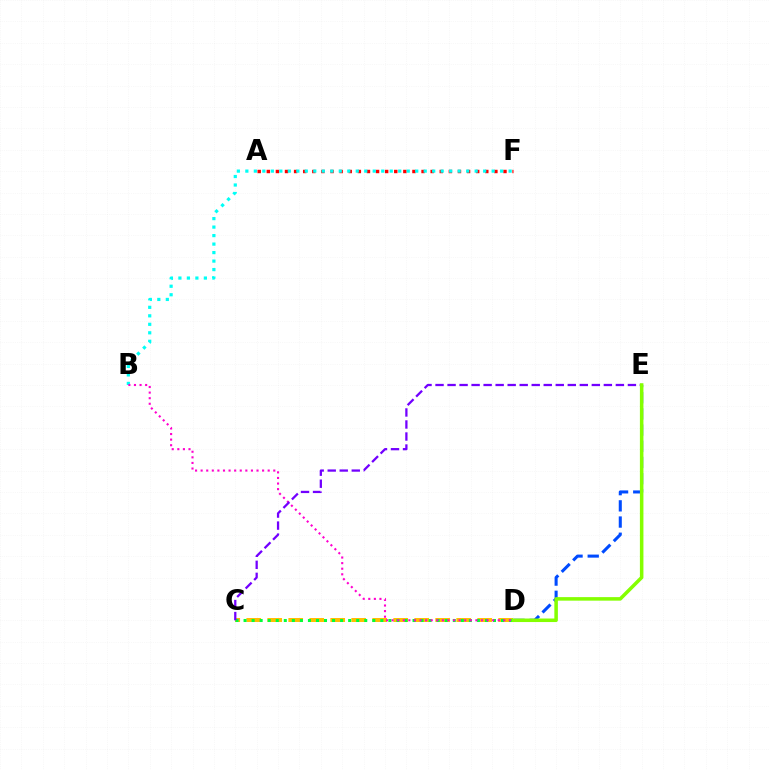{('A', 'F'): [{'color': '#ff0000', 'line_style': 'dotted', 'thickness': 2.47}], ('B', 'F'): [{'color': '#00fff6', 'line_style': 'dotted', 'thickness': 2.31}], ('C', 'D'): [{'color': '#ffbd00', 'line_style': 'dashed', 'thickness': 2.85}, {'color': '#00ff39', 'line_style': 'dotted', 'thickness': 2.19}], ('D', 'E'): [{'color': '#004bff', 'line_style': 'dashed', 'thickness': 2.2}, {'color': '#84ff00', 'line_style': 'solid', 'thickness': 2.54}], ('B', 'D'): [{'color': '#ff00cf', 'line_style': 'dotted', 'thickness': 1.52}], ('C', 'E'): [{'color': '#7200ff', 'line_style': 'dashed', 'thickness': 1.63}]}